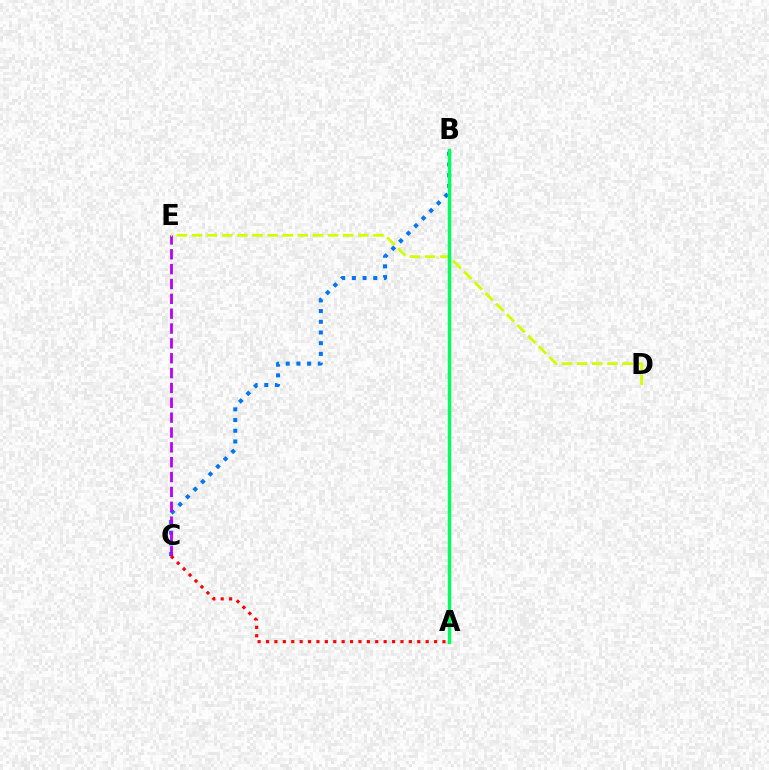{('B', 'C'): [{'color': '#0074ff', 'line_style': 'dotted', 'thickness': 2.91}], ('C', 'E'): [{'color': '#b900ff', 'line_style': 'dashed', 'thickness': 2.02}], ('D', 'E'): [{'color': '#d1ff00', 'line_style': 'dashed', 'thickness': 2.05}], ('A', 'B'): [{'color': '#00ff5c', 'line_style': 'solid', 'thickness': 2.45}], ('A', 'C'): [{'color': '#ff0000', 'line_style': 'dotted', 'thickness': 2.28}]}